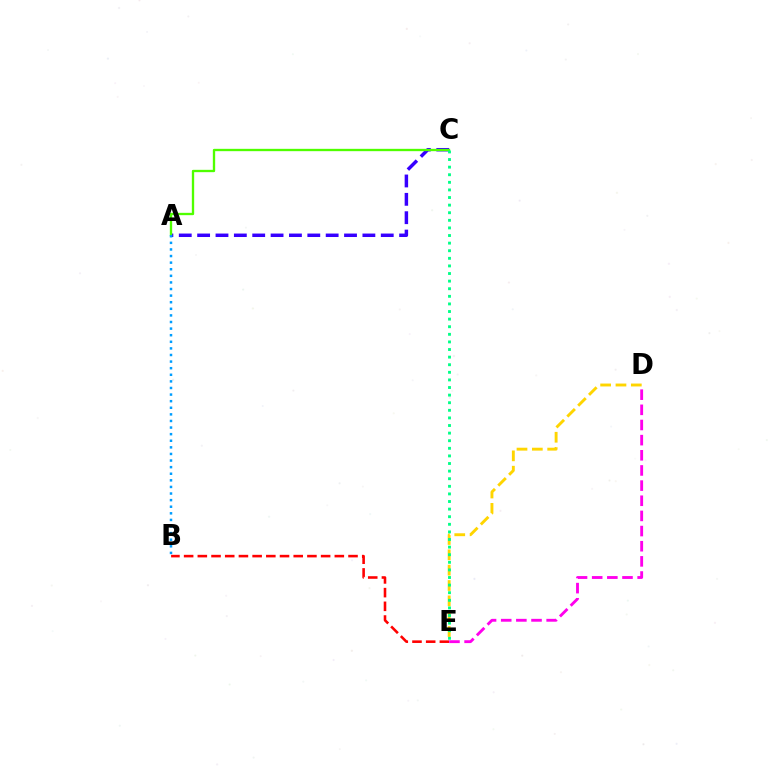{('A', 'C'): [{'color': '#3700ff', 'line_style': 'dashed', 'thickness': 2.49}, {'color': '#4fff00', 'line_style': 'solid', 'thickness': 1.68}], ('D', 'E'): [{'color': '#ffd500', 'line_style': 'dashed', 'thickness': 2.08}, {'color': '#ff00ed', 'line_style': 'dashed', 'thickness': 2.06}], ('B', 'E'): [{'color': '#ff0000', 'line_style': 'dashed', 'thickness': 1.86}], ('A', 'B'): [{'color': '#009eff', 'line_style': 'dotted', 'thickness': 1.79}], ('C', 'E'): [{'color': '#00ff86', 'line_style': 'dotted', 'thickness': 2.06}]}